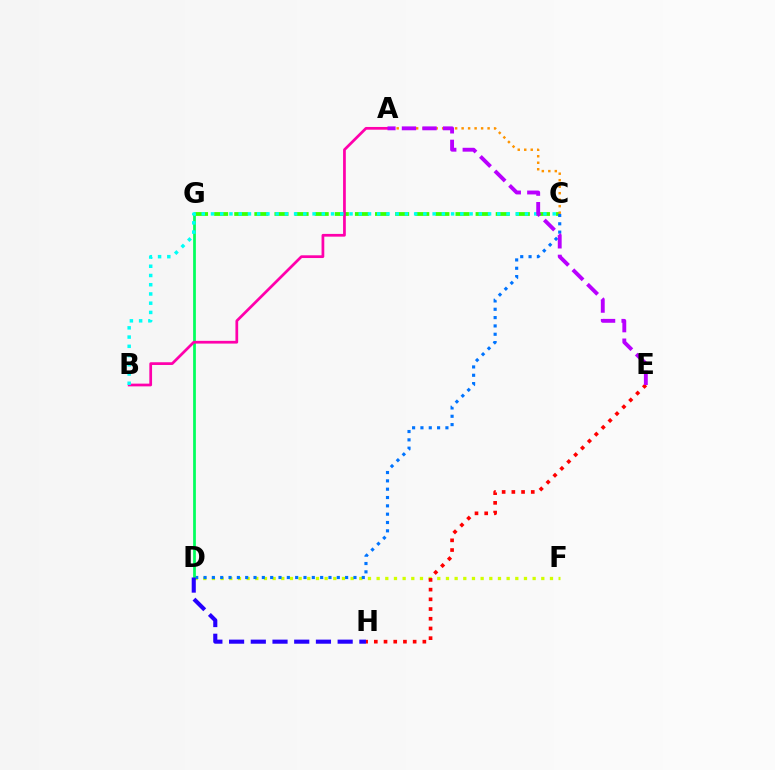{('C', 'G'): [{'color': '#3dff00', 'line_style': 'dashed', 'thickness': 2.73}], ('D', 'F'): [{'color': '#d1ff00', 'line_style': 'dotted', 'thickness': 2.35}], ('A', 'C'): [{'color': '#ff9400', 'line_style': 'dotted', 'thickness': 1.76}], ('C', 'D'): [{'color': '#0074ff', 'line_style': 'dotted', 'thickness': 2.26}], ('D', 'G'): [{'color': '#00ff5c', 'line_style': 'solid', 'thickness': 1.98}], ('A', 'B'): [{'color': '#ff00ac', 'line_style': 'solid', 'thickness': 1.97}], ('E', 'H'): [{'color': '#ff0000', 'line_style': 'dotted', 'thickness': 2.64}], ('B', 'C'): [{'color': '#00fff6', 'line_style': 'dotted', 'thickness': 2.51}], ('D', 'H'): [{'color': '#2500ff', 'line_style': 'dashed', 'thickness': 2.95}], ('A', 'E'): [{'color': '#b900ff', 'line_style': 'dashed', 'thickness': 2.79}]}